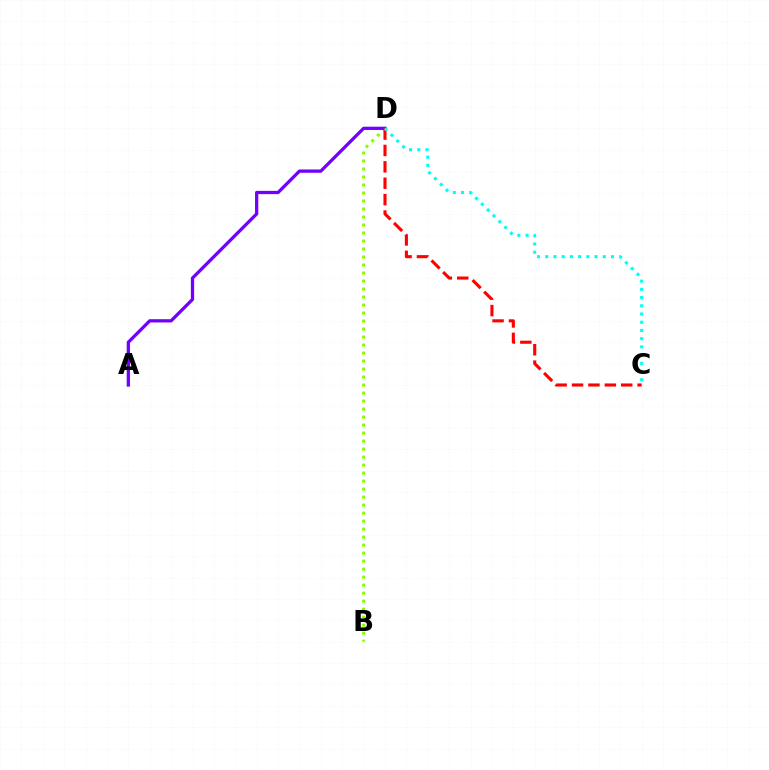{('B', 'D'): [{'color': '#84ff00', 'line_style': 'dotted', 'thickness': 2.17}], ('A', 'D'): [{'color': '#7200ff', 'line_style': 'solid', 'thickness': 2.35}], ('C', 'D'): [{'color': '#ff0000', 'line_style': 'dashed', 'thickness': 2.23}, {'color': '#00fff6', 'line_style': 'dotted', 'thickness': 2.23}]}